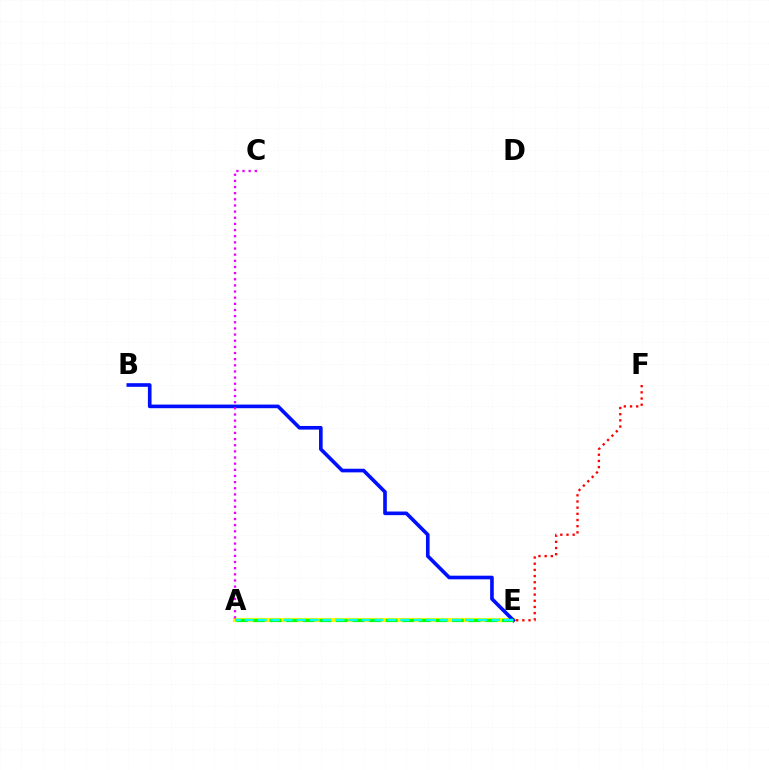{('A', 'E'): [{'color': '#fcf500', 'line_style': 'solid', 'thickness': 2.99}, {'color': '#08ff00', 'line_style': 'dashed', 'thickness': 2.25}, {'color': '#00fff6', 'line_style': 'dashed', 'thickness': 1.76}], ('B', 'E'): [{'color': '#0010ff', 'line_style': 'solid', 'thickness': 2.62}], ('A', 'C'): [{'color': '#ee00ff', 'line_style': 'dotted', 'thickness': 1.67}], ('E', 'F'): [{'color': '#ff0000', 'line_style': 'dotted', 'thickness': 1.68}]}